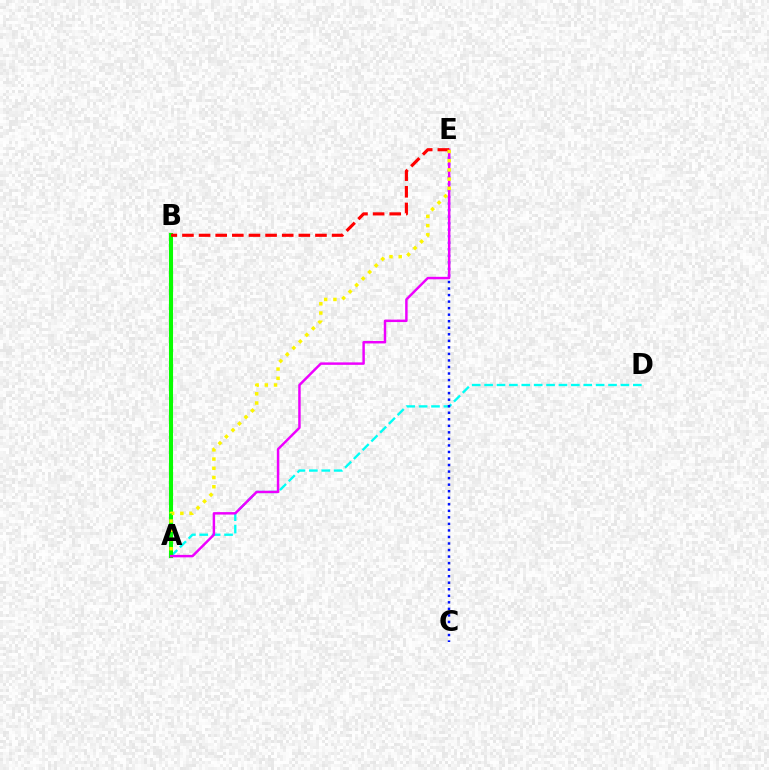{('A', 'D'): [{'color': '#00fff6', 'line_style': 'dashed', 'thickness': 1.68}], ('A', 'B'): [{'color': '#08ff00', 'line_style': 'solid', 'thickness': 2.93}], ('C', 'E'): [{'color': '#0010ff', 'line_style': 'dotted', 'thickness': 1.78}], ('A', 'E'): [{'color': '#ee00ff', 'line_style': 'solid', 'thickness': 1.77}, {'color': '#fcf500', 'line_style': 'dotted', 'thickness': 2.51}], ('B', 'E'): [{'color': '#ff0000', 'line_style': 'dashed', 'thickness': 2.26}]}